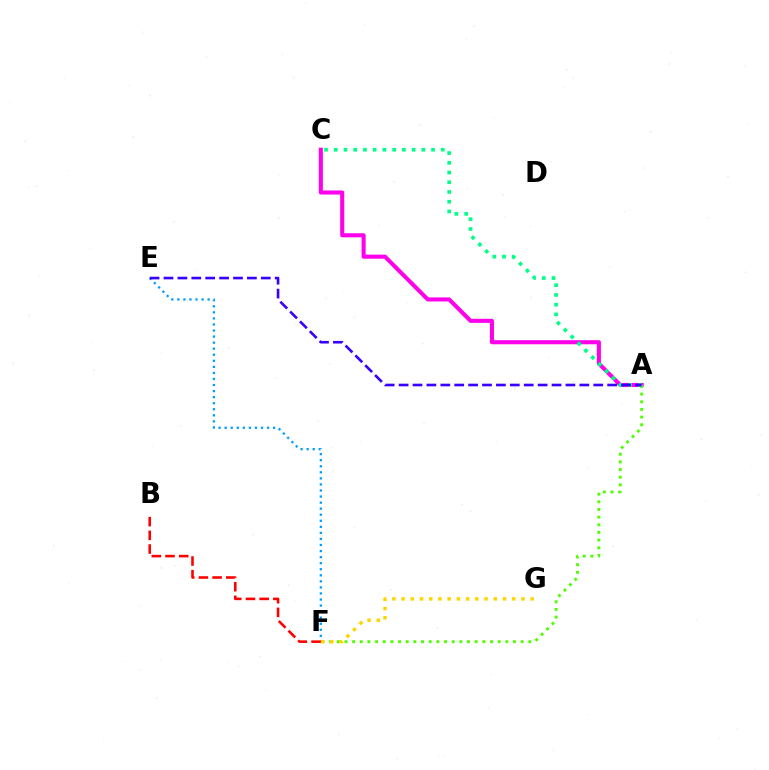{('E', 'F'): [{'color': '#009eff', 'line_style': 'dotted', 'thickness': 1.65}], ('A', 'C'): [{'color': '#ff00ed', 'line_style': 'solid', 'thickness': 2.93}, {'color': '#00ff86', 'line_style': 'dotted', 'thickness': 2.64}], ('A', 'F'): [{'color': '#4fff00', 'line_style': 'dotted', 'thickness': 2.08}], ('F', 'G'): [{'color': '#ffd500', 'line_style': 'dotted', 'thickness': 2.51}], ('B', 'F'): [{'color': '#ff0000', 'line_style': 'dashed', 'thickness': 1.86}], ('A', 'E'): [{'color': '#3700ff', 'line_style': 'dashed', 'thickness': 1.89}]}